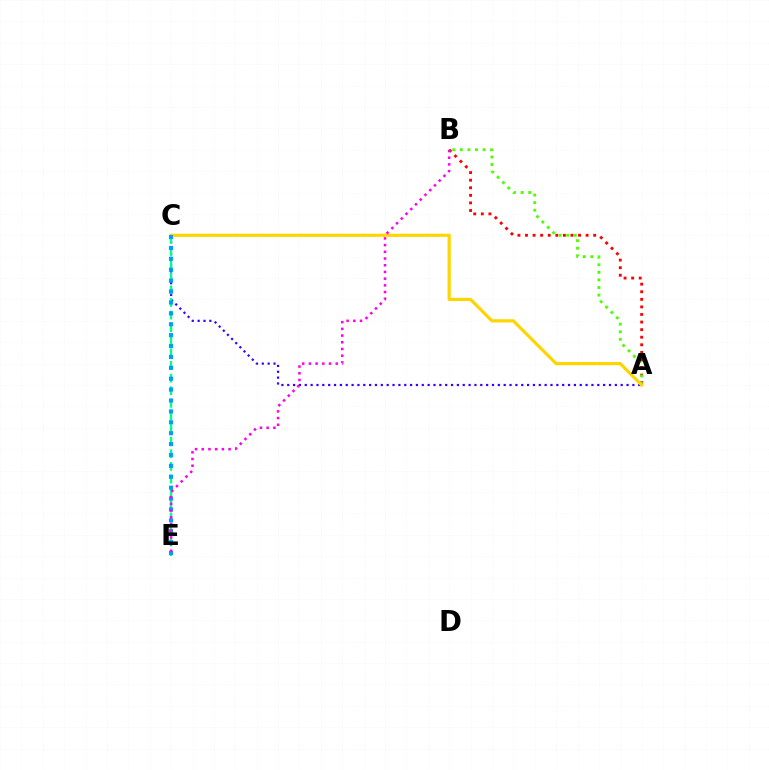{('A', 'B'): [{'color': '#ff0000', 'line_style': 'dotted', 'thickness': 2.06}, {'color': '#4fff00', 'line_style': 'dotted', 'thickness': 2.06}], ('A', 'C'): [{'color': '#3700ff', 'line_style': 'dotted', 'thickness': 1.59}, {'color': '#ffd500', 'line_style': 'solid', 'thickness': 2.3}], ('C', 'E'): [{'color': '#00ff86', 'line_style': 'dashed', 'thickness': 1.71}, {'color': '#009eff', 'line_style': 'dotted', 'thickness': 2.96}], ('B', 'E'): [{'color': '#ff00ed', 'line_style': 'dotted', 'thickness': 1.82}]}